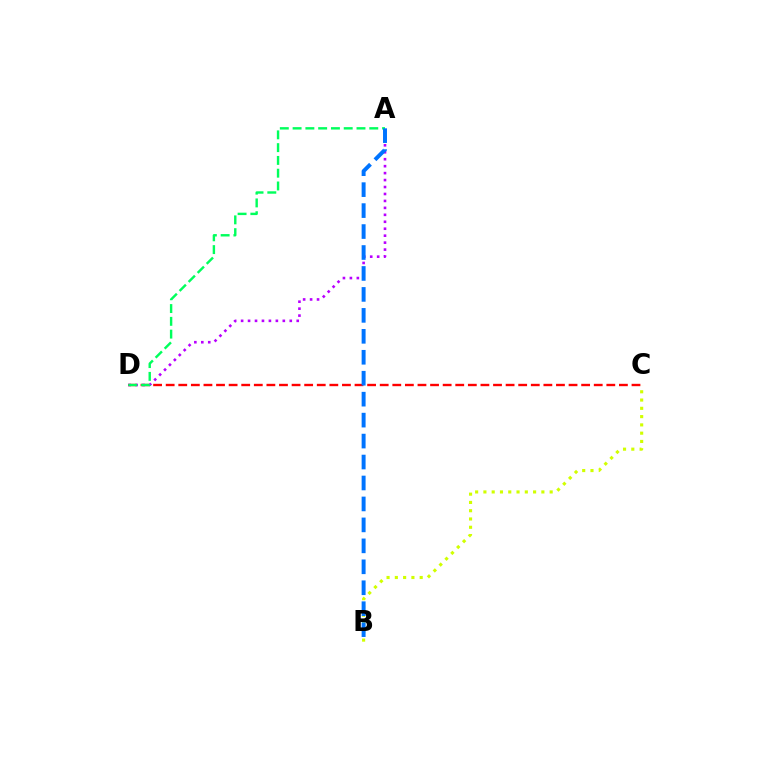{('B', 'C'): [{'color': '#d1ff00', 'line_style': 'dotted', 'thickness': 2.25}], ('C', 'D'): [{'color': '#ff0000', 'line_style': 'dashed', 'thickness': 1.71}], ('A', 'D'): [{'color': '#b900ff', 'line_style': 'dotted', 'thickness': 1.89}, {'color': '#00ff5c', 'line_style': 'dashed', 'thickness': 1.74}], ('A', 'B'): [{'color': '#0074ff', 'line_style': 'dashed', 'thickness': 2.85}]}